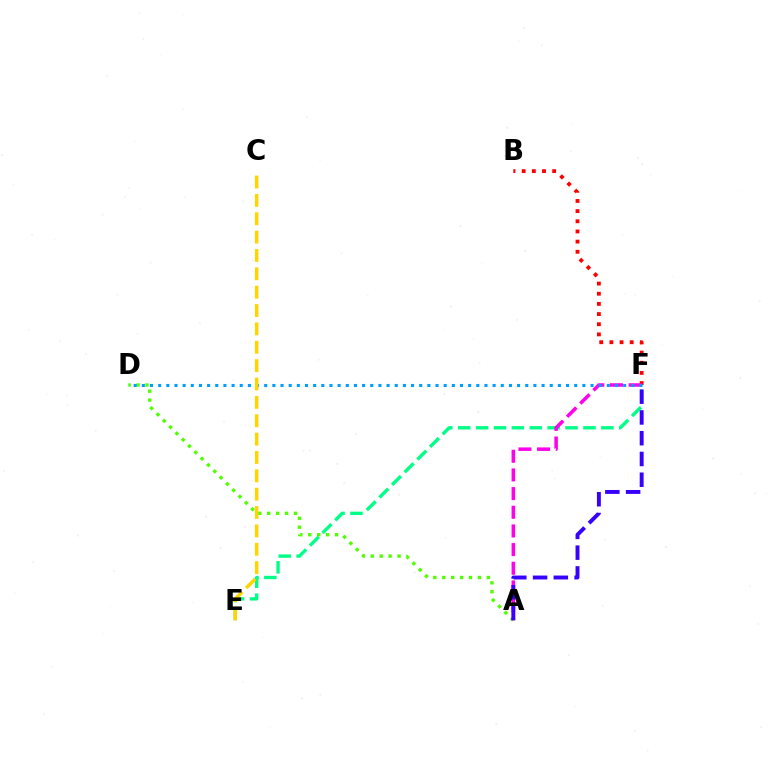{('A', 'D'): [{'color': '#4fff00', 'line_style': 'dotted', 'thickness': 2.42}], ('E', 'F'): [{'color': '#00ff86', 'line_style': 'dashed', 'thickness': 2.43}], ('B', 'F'): [{'color': '#ff0000', 'line_style': 'dotted', 'thickness': 2.76}], ('A', 'F'): [{'color': '#ff00ed', 'line_style': 'dashed', 'thickness': 2.54}, {'color': '#3700ff', 'line_style': 'dashed', 'thickness': 2.82}], ('D', 'F'): [{'color': '#009eff', 'line_style': 'dotted', 'thickness': 2.22}], ('C', 'E'): [{'color': '#ffd500', 'line_style': 'dashed', 'thickness': 2.49}]}